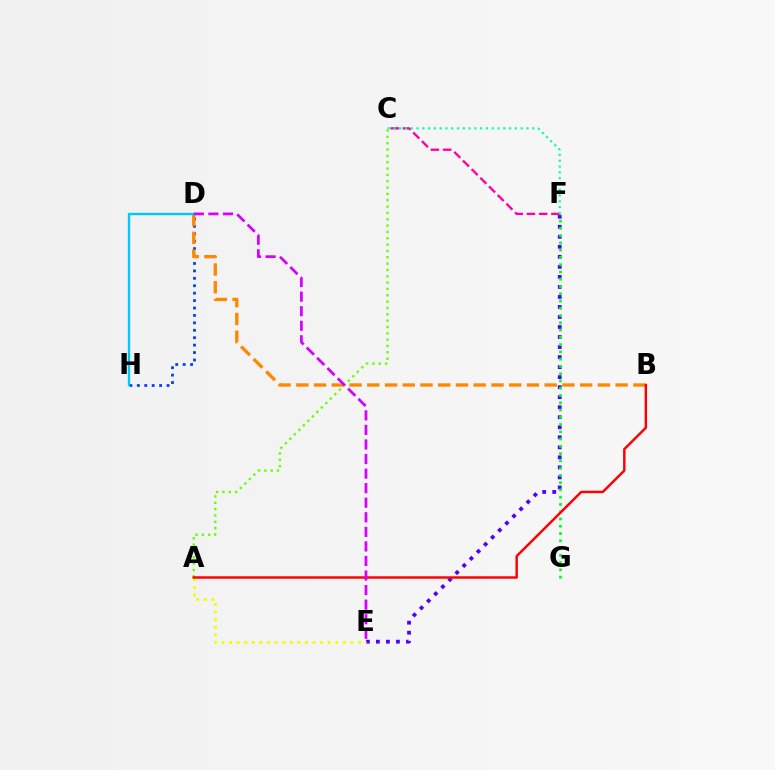{('D', 'H'): [{'color': '#003fff', 'line_style': 'dotted', 'thickness': 2.02}, {'color': '#00c7ff', 'line_style': 'solid', 'thickness': 1.72}], ('A', 'C'): [{'color': '#66ff00', 'line_style': 'dotted', 'thickness': 1.72}], ('C', 'F'): [{'color': '#ff00a0', 'line_style': 'dashed', 'thickness': 1.66}, {'color': '#00ffaf', 'line_style': 'dotted', 'thickness': 1.57}], ('E', 'F'): [{'color': '#4f00ff', 'line_style': 'dotted', 'thickness': 2.72}], ('B', 'D'): [{'color': '#ff8800', 'line_style': 'dashed', 'thickness': 2.41}], ('A', 'E'): [{'color': '#eeff00', 'line_style': 'dotted', 'thickness': 2.06}], ('F', 'G'): [{'color': '#00ff27', 'line_style': 'dotted', 'thickness': 1.97}], ('A', 'B'): [{'color': '#ff0000', 'line_style': 'solid', 'thickness': 1.76}], ('D', 'E'): [{'color': '#d600ff', 'line_style': 'dashed', 'thickness': 1.98}]}